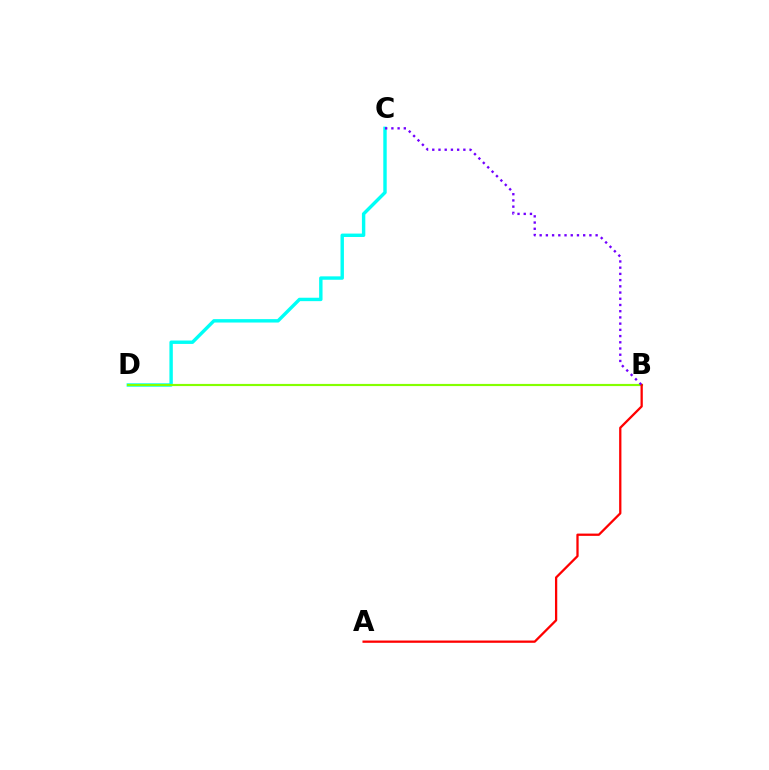{('C', 'D'): [{'color': '#00fff6', 'line_style': 'solid', 'thickness': 2.46}], ('B', 'D'): [{'color': '#84ff00', 'line_style': 'solid', 'thickness': 1.56}], ('A', 'B'): [{'color': '#ff0000', 'line_style': 'solid', 'thickness': 1.64}], ('B', 'C'): [{'color': '#7200ff', 'line_style': 'dotted', 'thickness': 1.69}]}